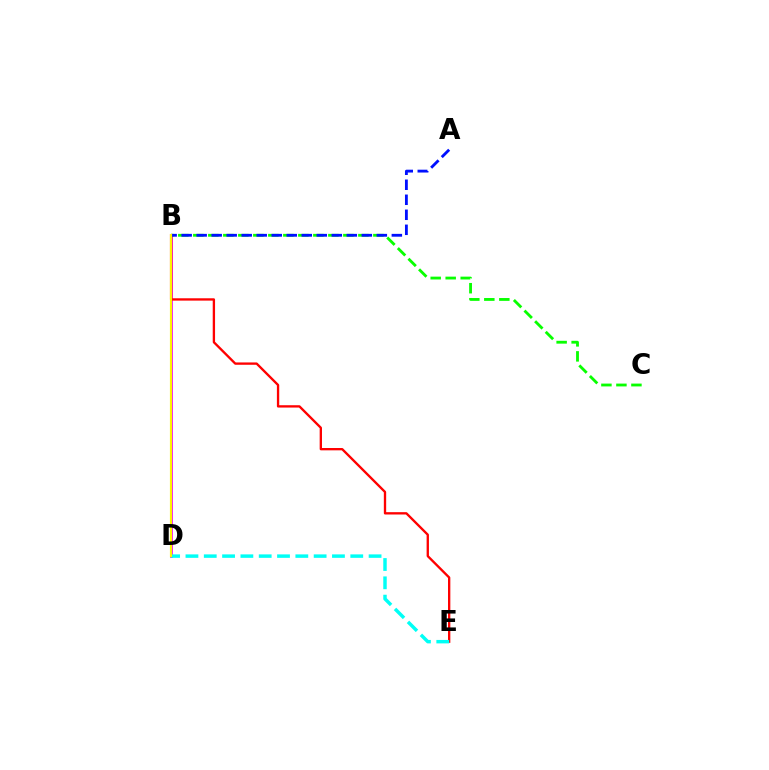{('B', 'D'): [{'color': '#ee00ff', 'line_style': 'solid', 'thickness': 1.97}, {'color': '#fcf500', 'line_style': 'solid', 'thickness': 1.55}], ('B', 'E'): [{'color': '#ff0000', 'line_style': 'solid', 'thickness': 1.68}], ('B', 'C'): [{'color': '#08ff00', 'line_style': 'dashed', 'thickness': 2.04}], ('A', 'B'): [{'color': '#0010ff', 'line_style': 'dashed', 'thickness': 2.04}], ('D', 'E'): [{'color': '#00fff6', 'line_style': 'dashed', 'thickness': 2.49}]}